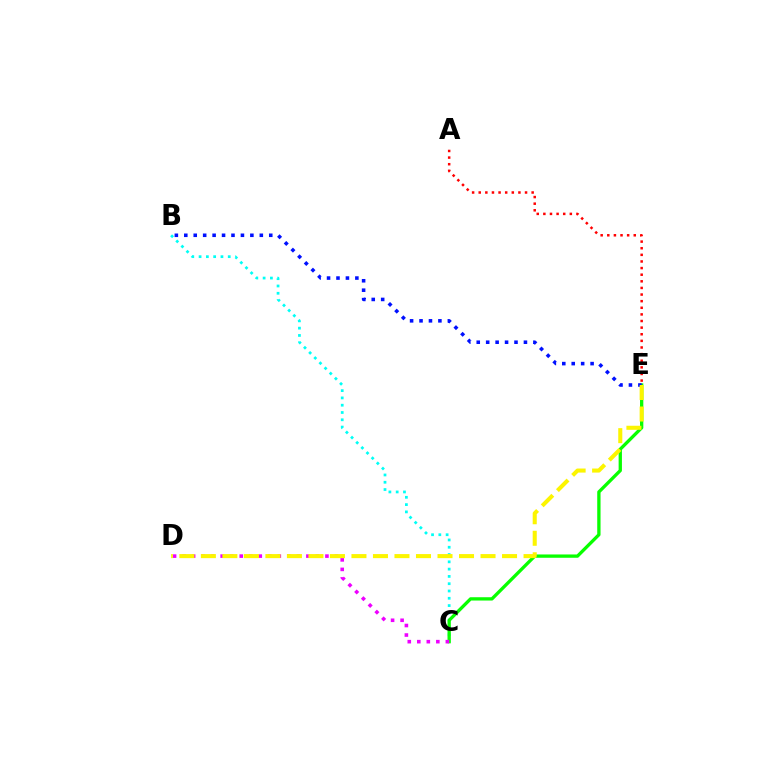{('B', 'C'): [{'color': '#00fff6', 'line_style': 'dotted', 'thickness': 1.98}], ('A', 'E'): [{'color': '#ff0000', 'line_style': 'dotted', 'thickness': 1.8}], ('C', 'E'): [{'color': '#08ff00', 'line_style': 'solid', 'thickness': 2.38}], ('B', 'E'): [{'color': '#0010ff', 'line_style': 'dotted', 'thickness': 2.56}], ('C', 'D'): [{'color': '#ee00ff', 'line_style': 'dotted', 'thickness': 2.59}], ('D', 'E'): [{'color': '#fcf500', 'line_style': 'dashed', 'thickness': 2.92}]}